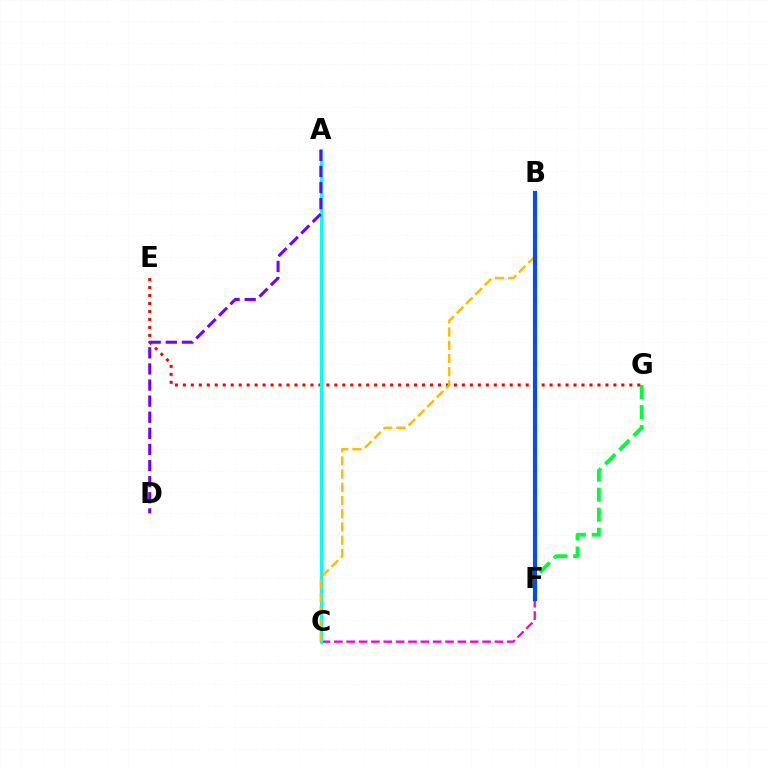{('F', 'G'): [{'color': '#00ff39', 'line_style': 'dashed', 'thickness': 2.73}], ('E', 'G'): [{'color': '#ff0000', 'line_style': 'dotted', 'thickness': 2.17}], ('B', 'F'): [{'color': '#84ff00', 'line_style': 'dotted', 'thickness': 1.52}, {'color': '#004bff', 'line_style': 'solid', 'thickness': 2.96}], ('C', 'F'): [{'color': '#ff00cf', 'line_style': 'dashed', 'thickness': 1.68}], ('A', 'C'): [{'color': '#00fff6', 'line_style': 'solid', 'thickness': 2.23}], ('B', 'C'): [{'color': '#ffbd00', 'line_style': 'dashed', 'thickness': 1.8}], ('A', 'D'): [{'color': '#7200ff', 'line_style': 'dashed', 'thickness': 2.19}]}